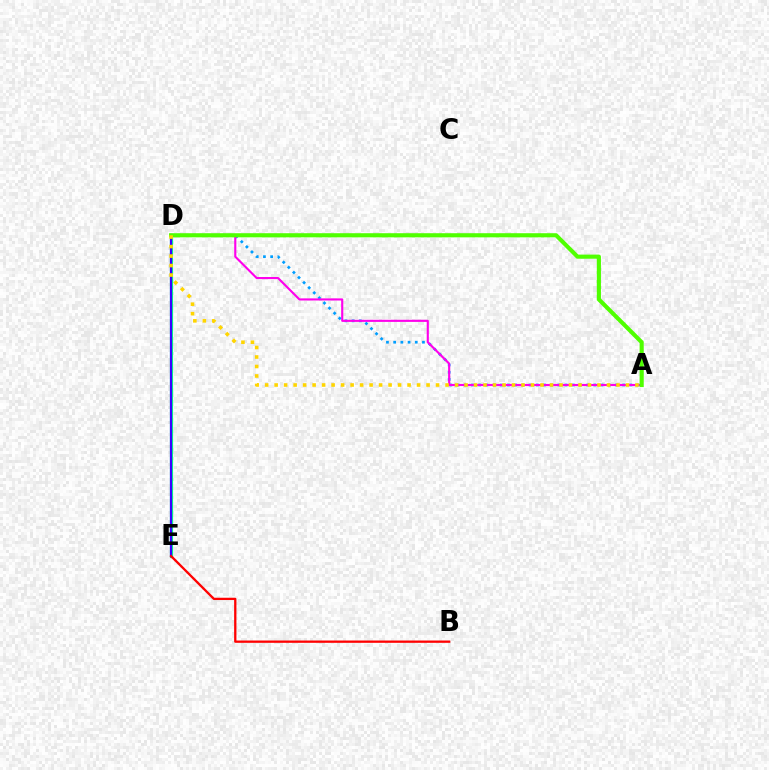{('A', 'D'): [{'color': '#009eff', 'line_style': 'dotted', 'thickness': 1.96}, {'color': '#ff00ed', 'line_style': 'solid', 'thickness': 1.53}, {'color': '#4fff00', 'line_style': 'solid', 'thickness': 2.97}, {'color': '#ffd500', 'line_style': 'dotted', 'thickness': 2.58}], ('D', 'E'): [{'color': '#00ff86', 'line_style': 'solid', 'thickness': 2.28}, {'color': '#3700ff', 'line_style': 'solid', 'thickness': 1.59}], ('B', 'E'): [{'color': '#ff0000', 'line_style': 'solid', 'thickness': 1.65}]}